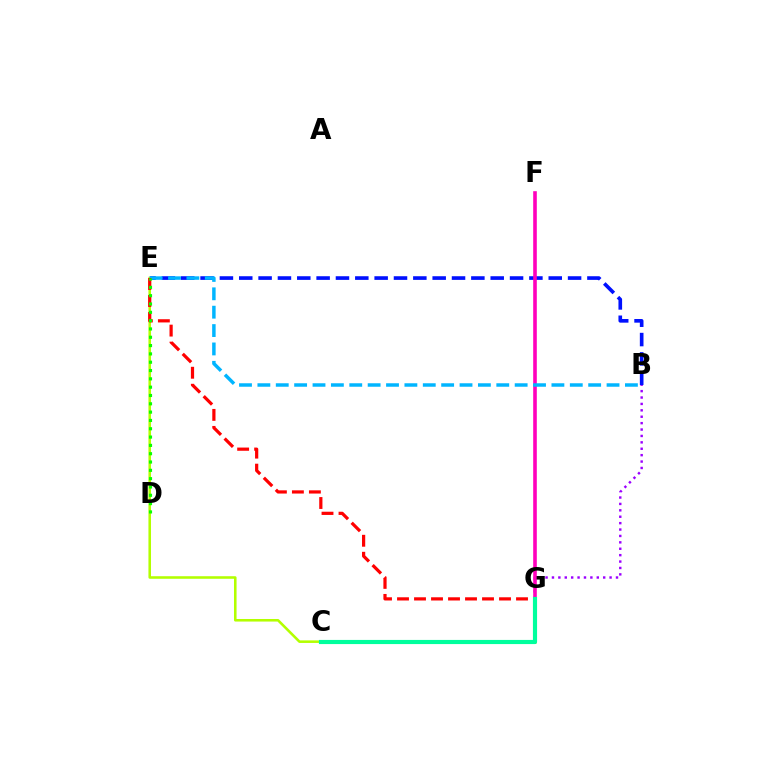{('B', 'E'): [{'color': '#0010ff', 'line_style': 'dashed', 'thickness': 2.63}, {'color': '#00b5ff', 'line_style': 'dashed', 'thickness': 2.5}], ('C', 'E'): [{'color': '#b3ff00', 'line_style': 'solid', 'thickness': 1.85}], ('C', 'G'): [{'color': '#ffa500', 'line_style': 'dotted', 'thickness': 1.94}, {'color': '#00ff9d', 'line_style': 'solid', 'thickness': 2.99}], ('B', 'G'): [{'color': '#9b00ff', 'line_style': 'dotted', 'thickness': 1.74}], ('F', 'G'): [{'color': '#ff00bd', 'line_style': 'solid', 'thickness': 2.6}], ('E', 'G'): [{'color': '#ff0000', 'line_style': 'dashed', 'thickness': 2.31}], ('D', 'E'): [{'color': '#08ff00', 'line_style': 'dotted', 'thickness': 2.26}]}